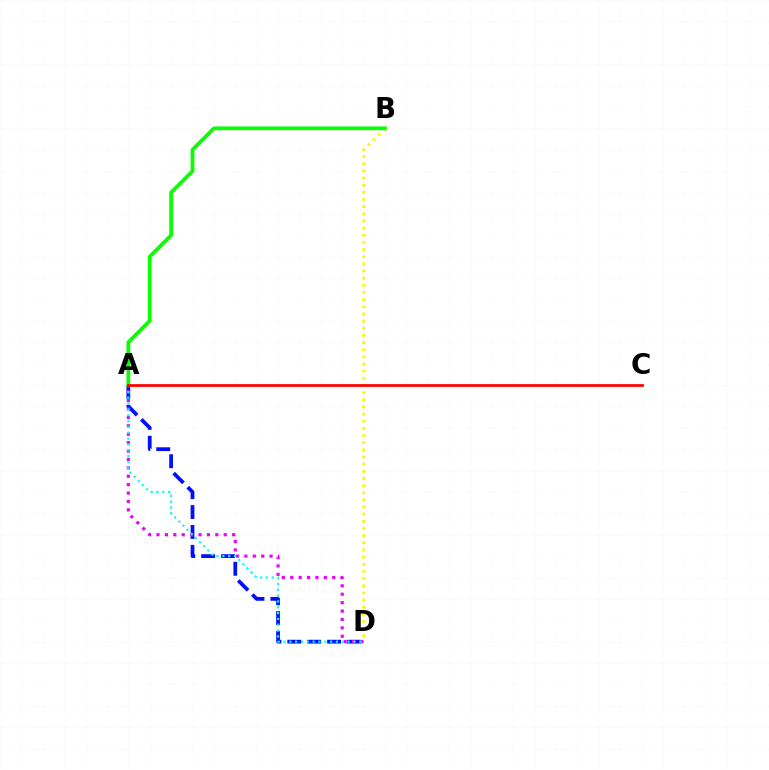{('A', 'D'): [{'color': '#0010ff', 'line_style': 'dashed', 'thickness': 2.7}, {'color': '#ee00ff', 'line_style': 'dotted', 'thickness': 2.28}, {'color': '#00fff6', 'line_style': 'dotted', 'thickness': 1.58}], ('B', 'D'): [{'color': '#fcf500', 'line_style': 'dotted', 'thickness': 1.94}], ('A', 'B'): [{'color': '#08ff00', 'line_style': 'solid', 'thickness': 2.68}], ('A', 'C'): [{'color': '#ff0000', 'line_style': 'solid', 'thickness': 1.97}]}